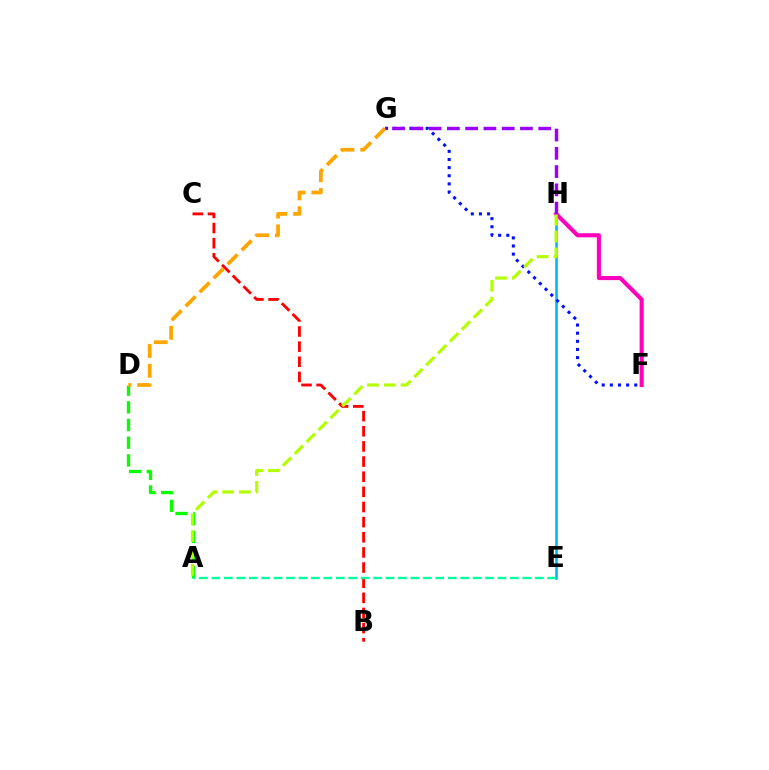{('F', 'H'): [{'color': '#ff00bd', 'line_style': 'solid', 'thickness': 2.95}], ('E', 'H'): [{'color': '#00b5ff', 'line_style': 'solid', 'thickness': 1.85}], ('F', 'G'): [{'color': '#0010ff', 'line_style': 'dotted', 'thickness': 2.21}], ('A', 'D'): [{'color': '#08ff00', 'line_style': 'dashed', 'thickness': 2.4}], ('B', 'C'): [{'color': '#ff0000', 'line_style': 'dashed', 'thickness': 2.06}], ('A', 'E'): [{'color': '#00ff9d', 'line_style': 'dashed', 'thickness': 1.69}], ('A', 'H'): [{'color': '#b3ff00', 'line_style': 'dashed', 'thickness': 2.28}], ('D', 'G'): [{'color': '#ffa500', 'line_style': 'dashed', 'thickness': 2.69}], ('G', 'H'): [{'color': '#9b00ff', 'line_style': 'dashed', 'thickness': 2.48}]}